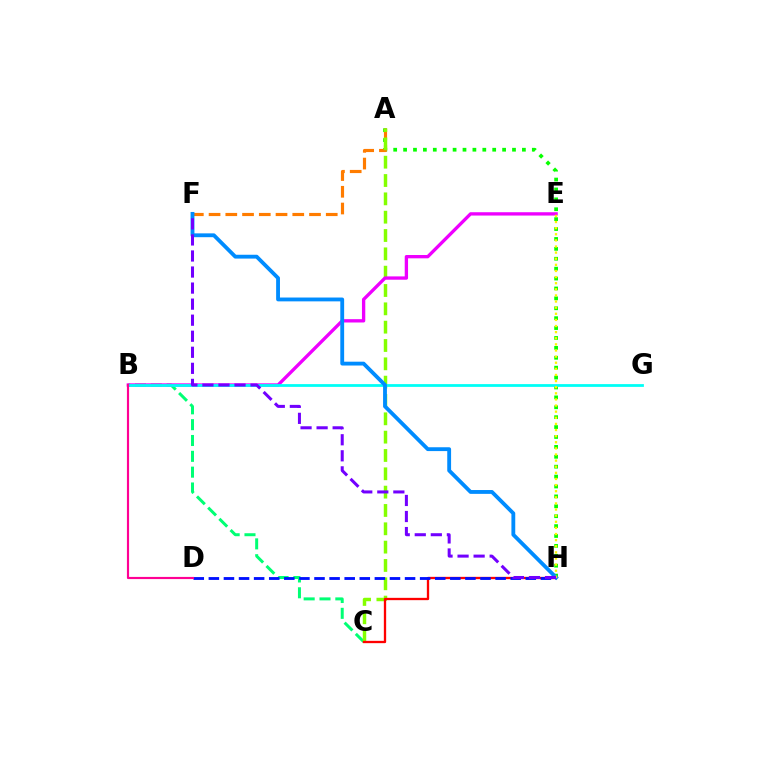{('A', 'H'): [{'color': '#08ff00', 'line_style': 'dotted', 'thickness': 2.69}], ('B', 'C'): [{'color': '#00ff74', 'line_style': 'dashed', 'thickness': 2.15}], ('A', 'F'): [{'color': '#ff7c00', 'line_style': 'dashed', 'thickness': 2.27}], ('A', 'C'): [{'color': '#84ff00', 'line_style': 'dashed', 'thickness': 2.49}], ('B', 'E'): [{'color': '#ee00ff', 'line_style': 'solid', 'thickness': 2.39}], ('C', 'H'): [{'color': '#ff0000', 'line_style': 'solid', 'thickness': 1.67}], ('B', 'G'): [{'color': '#00fff6', 'line_style': 'solid', 'thickness': 2.0}], ('D', 'H'): [{'color': '#0010ff', 'line_style': 'dashed', 'thickness': 2.05}], ('F', 'H'): [{'color': '#008cff', 'line_style': 'solid', 'thickness': 2.76}, {'color': '#7200ff', 'line_style': 'dashed', 'thickness': 2.18}], ('E', 'H'): [{'color': '#fcf500', 'line_style': 'dotted', 'thickness': 1.66}], ('B', 'D'): [{'color': '#ff0094', 'line_style': 'solid', 'thickness': 1.56}]}